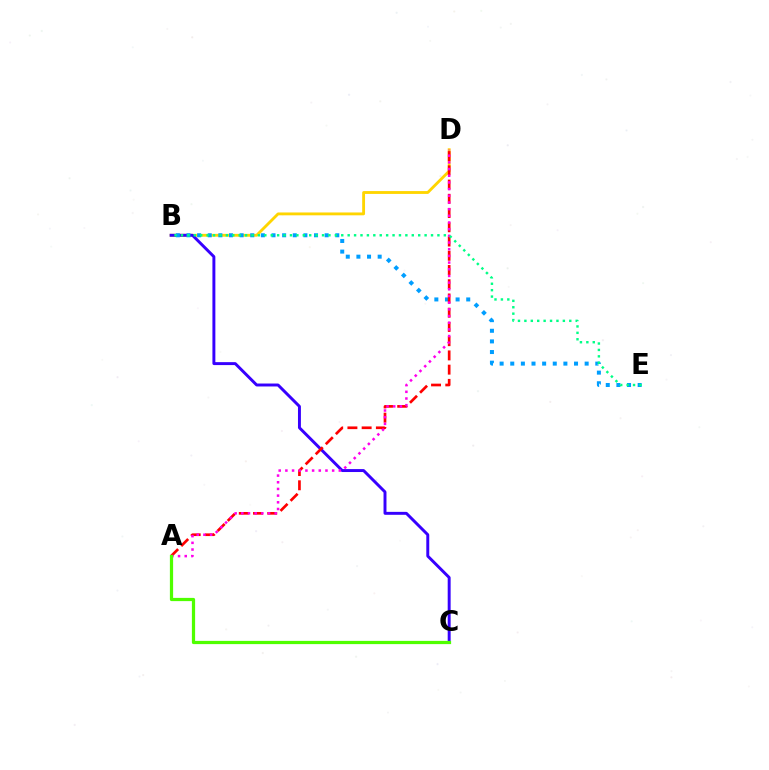{('B', 'D'): [{'color': '#ffd500', 'line_style': 'solid', 'thickness': 2.05}], ('B', 'C'): [{'color': '#3700ff', 'line_style': 'solid', 'thickness': 2.12}], ('B', 'E'): [{'color': '#009eff', 'line_style': 'dotted', 'thickness': 2.89}, {'color': '#00ff86', 'line_style': 'dotted', 'thickness': 1.74}], ('A', 'D'): [{'color': '#ff0000', 'line_style': 'dashed', 'thickness': 1.93}, {'color': '#ff00ed', 'line_style': 'dotted', 'thickness': 1.81}], ('A', 'C'): [{'color': '#4fff00', 'line_style': 'solid', 'thickness': 2.33}]}